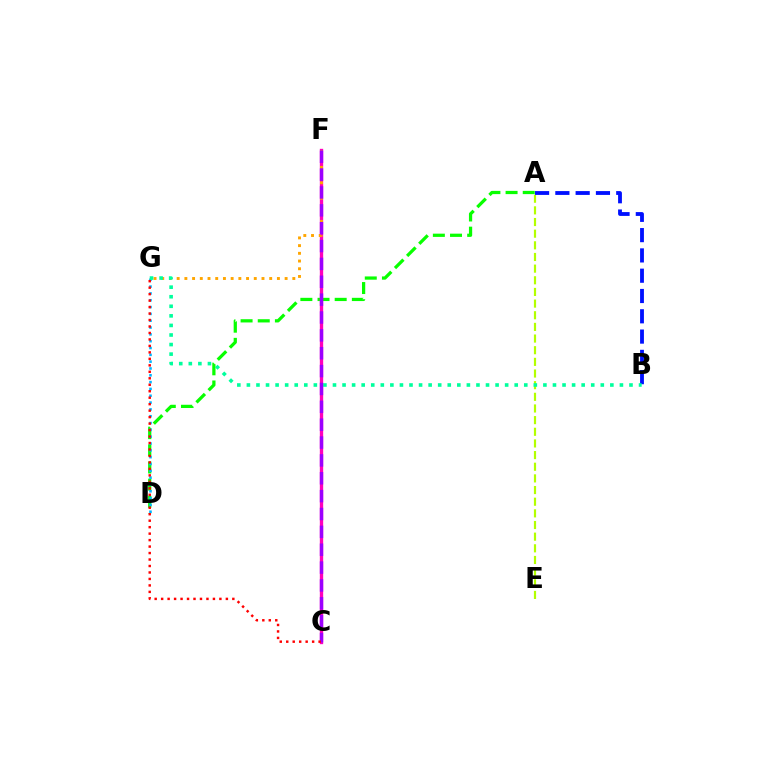{('A', 'D'): [{'color': '#08ff00', 'line_style': 'dashed', 'thickness': 2.33}], ('D', 'G'): [{'color': '#00b5ff', 'line_style': 'dotted', 'thickness': 1.85}], ('A', 'E'): [{'color': '#b3ff00', 'line_style': 'dashed', 'thickness': 1.58}], ('C', 'F'): [{'color': '#ff00bd', 'line_style': 'solid', 'thickness': 2.41}, {'color': '#9b00ff', 'line_style': 'dashed', 'thickness': 2.43}], ('F', 'G'): [{'color': '#ffa500', 'line_style': 'dotted', 'thickness': 2.1}], ('A', 'B'): [{'color': '#0010ff', 'line_style': 'dashed', 'thickness': 2.76}], ('B', 'G'): [{'color': '#00ff9d', 'line_style': 'dotted', 'thickness': 2.6}], ('C', 'G'): [{'color': '#ff0000', 'line_style': 'dotted', 'thickness': 1.76}]}